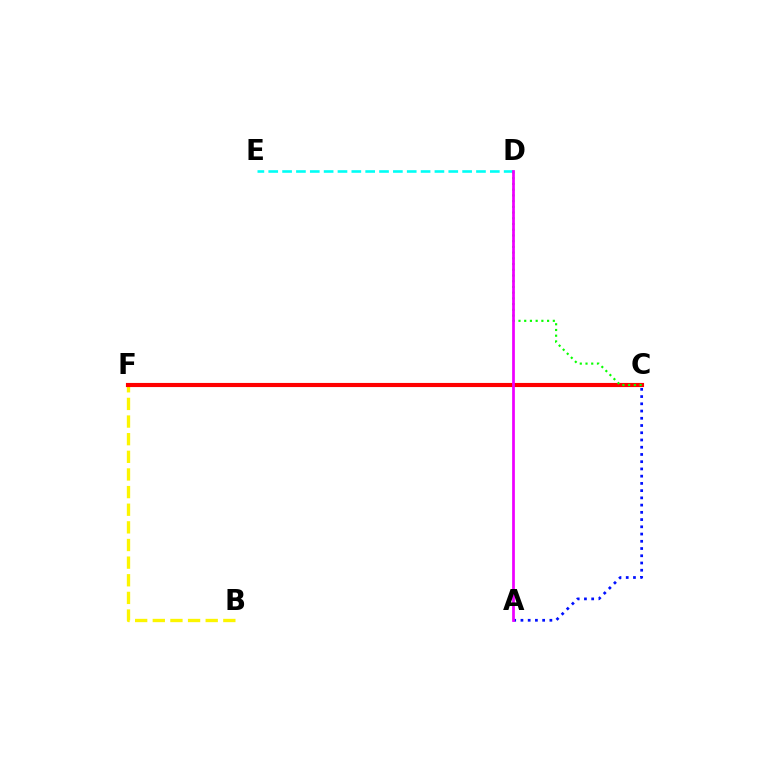{('A', 'C'): [{'color': '#0010ff', 'line_style': 'dotted', 'thickness': 1.97}], ('D', 'E'): [{'color': '#00fff6', 'line_style': 'dashed', 'thickness': 1.88}], ('B', 'F'): [{'color': '#fcf500', 'line_style': 'dashed', 'thickness': 2.4}], ('C', 'F'): [{'color': '#ff0000', 'line_style': 'solid', 'thickness': 2.97}], ('C', 'D'): [{'color': '#08ff00', 'line_style': 'dotted', 'thickness': 1.55}], ('A', 'D'): [{'color': '#ee00ff', 'line_style': 'solid', 'thickness': 1.97}]}